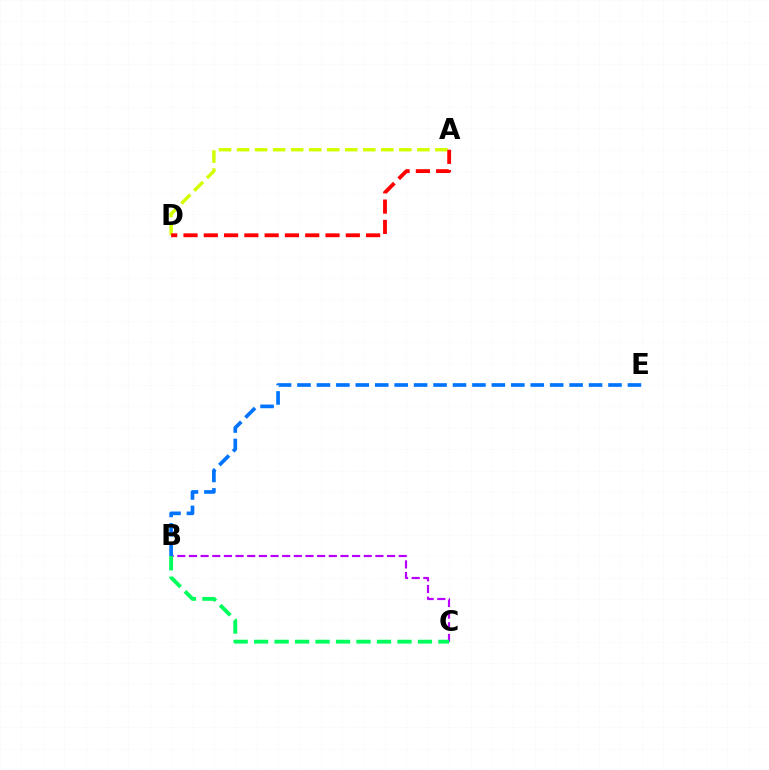{('B', 'C'): [{'color': '#b900ff', 'line_style': 'dashed', 'thickness': 1.58}, {'color': '#00ff5c', 'line_style': 'dashed', 'thickness': 2.78}], ('B', 'E'): [{'color': '#0074ff', 'line_style': 'dashed', 'thickness': 2.64}], ('A', 'D'): [{'color': '#d1ff00', 'line_style': 'dashed', 'thickness': 2.45}, {'color': '#ff0000', 'line_style': 'dashed', 'thickness': 2.76}]}